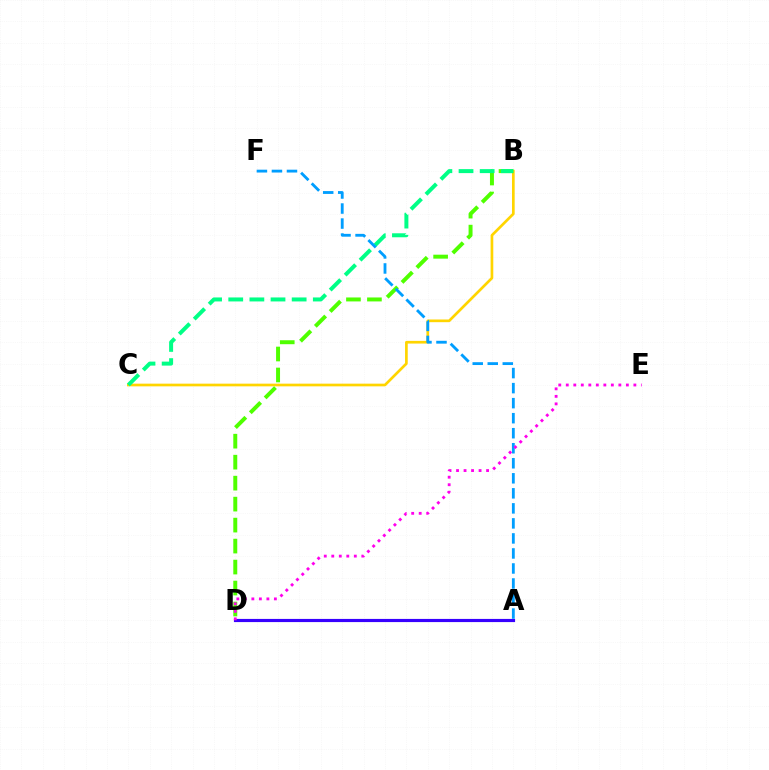{('B', 'C'): [{'color': '#ffd500', 'line_style': 'solid', 'thickness': 1.93}, {'color': '#00ff86', 'line_style': 'dashed', 'thickness': 2.87}], ('B', 'D'): [{'color': '#4fff00', 'line_style': 'dashed', 'thickness': 2.85}], ('A', 'D'): [{'color': '#ff0000', 'line_style': 'solid', 'thickness': 2.15}, {'color': '#3700ff', 'line_style': 'solid', 'thickness': 2.28}], ('A', 'F'): [{'color': '#009eff', 'line_style': 'dashed', 'thickness': 2.04}], ('D', 'E'): [{'color': '#ff00ed', 'line_style': 'dotted', 'thickness': 2.04}]}